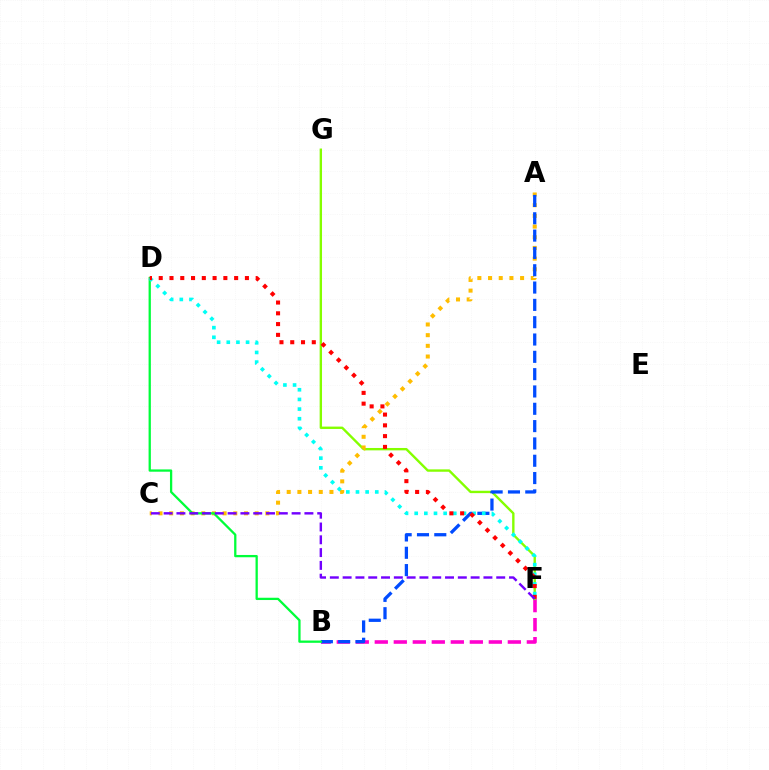{('B', 'F'): [{'color': '#ff00cf', 'line_style': 'dashed', 'thickness': 2.58}], ('F', 'G'): [{'color': '#84ff00', 'line_style': 'solid', 'thickness': 1.71}], ('A', 'C'): [{'color': '#ffbd00', 'line_style': 'dotted', 'thickness': 2.9}], ('A', 'B'): [{'color': '#004bff', 'line_style': 'dashed', 'thickness': 2.35}], ('B', 'D'): [{'color': '#00ff39', 'line_style': 'solid', 'thickness': 1.65}], ('D', 'F'): [{'color': '#00fff6', 'line_style': 'dotted', 'thickness': 2.62}, {'color': '#ff0000', 'line_style': 'dotted', 'thickness': 2.93}], ('C', 'F'): [{'color': '#7200ff', 'line_style': 'dashed', 'thickness': 1.74}]}